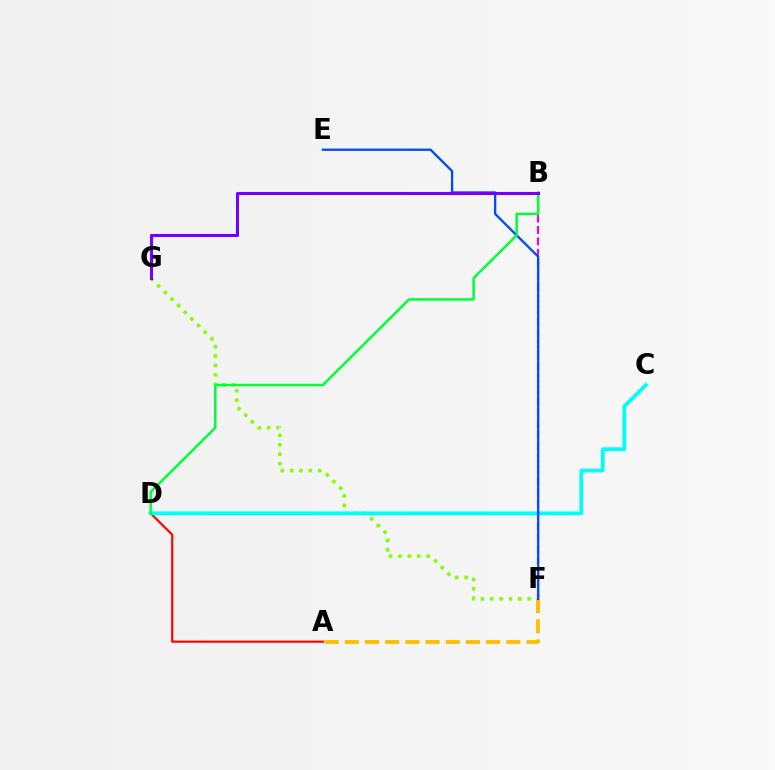{('F', 'G'): [{'color': '#84ff00', 'line_style': 'dotted', 'thickness': 2.55}], ('A', 'D'): [{'color': '#ff0000', 'line_style': 'solid', 'thickness': 1.57}], ('A', 'F'): [{'color': '#ffbd00', 'line_style': 'dashed', 'thickness': 2.74}], ('C', 'D'): [{'color': '#00fff6', 'line_style': 'solid', 'thickness': 2.7}], ('B', 'F'): [{'color': '#ff00cf', 'line_style': 'dashed', 'thickness': 1.55}], ('E', 'F'): [{'color': '#004bff', 'line_style': 'solid', 'thickness': 1.67}], ('B', 'D'): [{'color': '#00ff39', 'line_style': 'solid', 'thickness': 1.8}], ('B', 'G'): [{'color': '#7200ff', 'line_style': 'solid', 'thickness': 2.21}]}